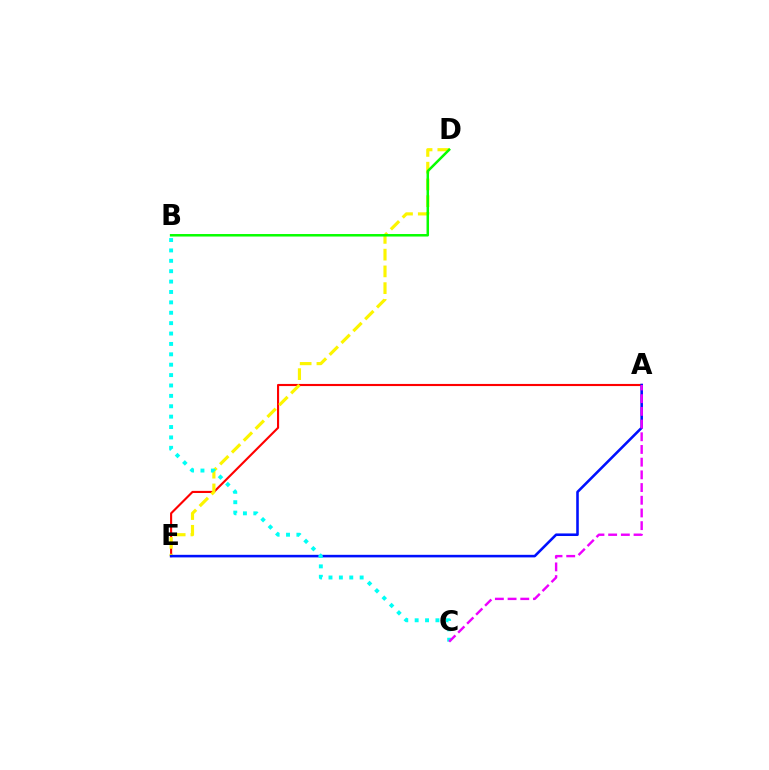{('A', 'E'): [{'color': '#ff0000', 'line_style': 'solid', 'thickness': 1.53}, {'color': '#0010ff', 'line_style': 'solid', 'thickness': 1.85}], ('D', 'E'): [{'color': '#fcf500', 'line_style': 'dashed', 'thickness': 2.27}], ('B', 'D'): [{'color': '#08ff00', 'line_style': 'solid', 'thickness': 1.8}], ('B', 'C'): [{'color': '#00fff6', 'line_style': 'dotted', 'thickness': 2.82}], ('A', 'C'): [{'color': '#ee00ff', 'line_style': 'dashed', 'thickness': 1.73}]}